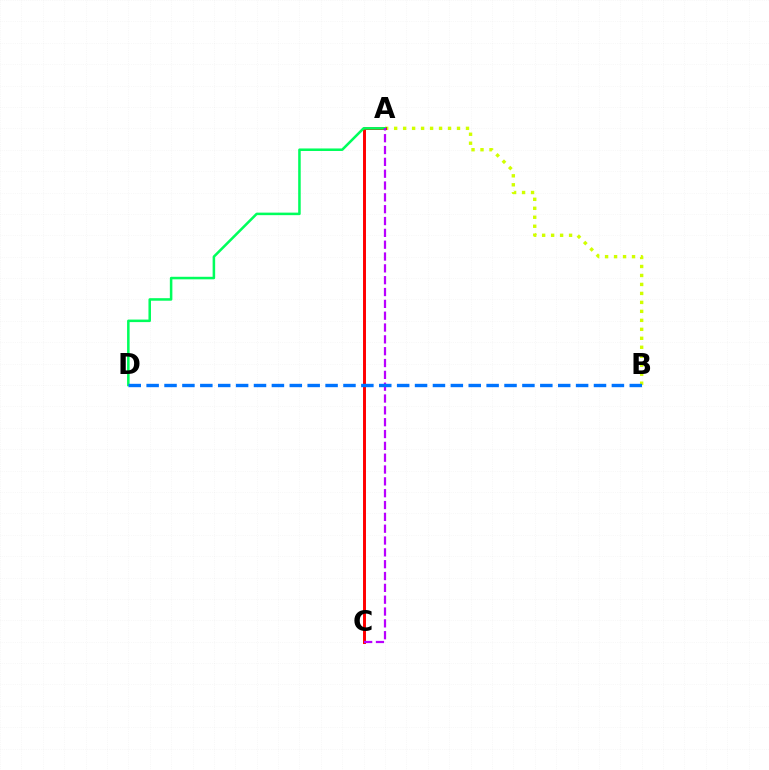{('A', 'B'): [{'color': '#d1ff00', 'line_style': 'dotted', 'thickness': 2.44}], ('A', 'C'): [{'color': '#ff0000', 'line_style': 'solid', 'thickness': 2.12}, {'color': '#b900ff', 'line_style': 'dashed', 'thickness': 1.61}], ('A', 'D'): [{'color': '#00ff5c', 'line_style': 'solid', 'thickness': 1.82}], ('B', 'D'): [{'color': '#0074ff', 'line_style': 'dashed', 'thickness': 2.43}]}